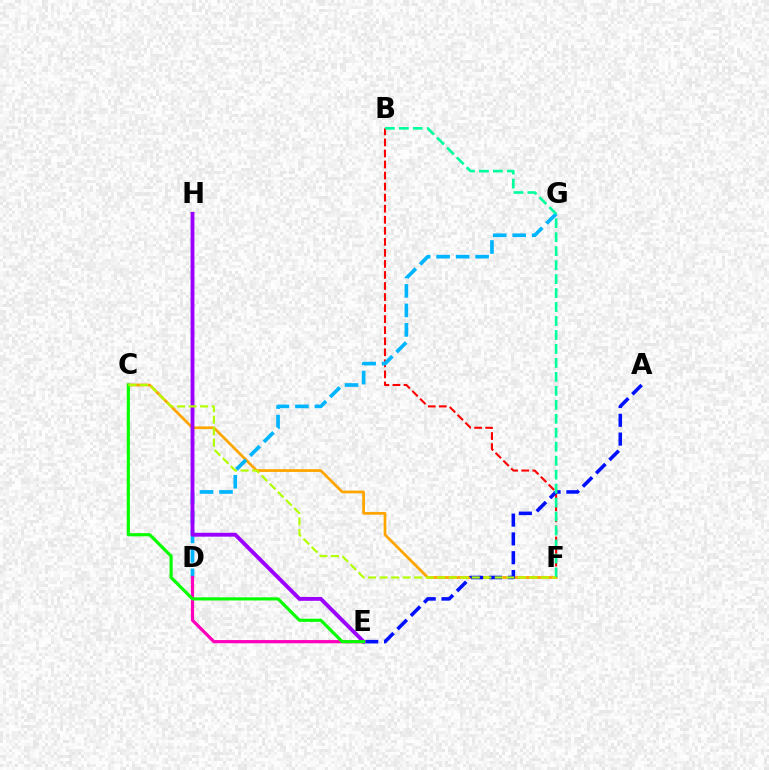{('C', 'F'): [{'color': '#ffa500', 'line_style': 'solid', 'thickness': 1.98}, {'color': '#b3ff00', 'line_style': 'dashed', 'thickness': 1.56}], ('B', 'F'): [{'color': '#ff0000', 'line_style': 'dashed', 'thickness': 1.5}, {'color': '#00ff9d', 'line_style': 'dashed', 'thickness': 1.9}], ('D', 'G'): [{'color': '#00b5ff', 'line_style': 'dashed', 'thickness': 2.65}], ('A', 'E'): [{'color': '#0010ff', 'line_style': 'dashed', 'thickness': 2.55}], ('D', 'E'): [{'color': '#ff00bd', 'line_style': 'solid', 'thickness': 2.31}], ('E', 'H'): [{'color': '#9b00ff', 'line_style': 'solid', 'thickness': 2.78}], ('C', 'E'): [{'color': '#08ff00', 'line_style': 'solid', 'thickness': 2.26}]}